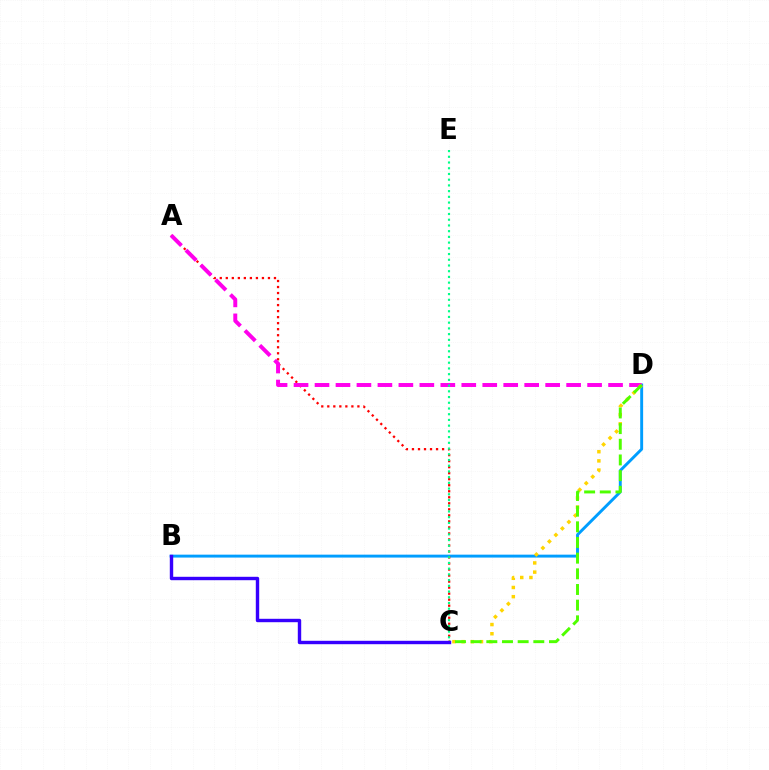{('B', 'D'): [{'color': '#009eff', 'line_style': 'solid', 'thickness': 2.1}], ('A', 'C'): [{'color': '#ff0000', 'line_style': 'dotted', 'thickness': 1.64}], ('A', 'D'): [{'color': '#ff00ed', 'line_style': 'dashed', 'thickness': 2.85}], ('C', 'D'): [{'color': '#ffd500', 'line_style': 'dotted', 'thickness': 2.5}, {'color': '#4fff00', 'line_style': 'dashed', 'thickness': 2.13}], ('C', 'E'): [{'color': '#00ff86', 'line_style': 'dotted', 'thickness': 1.55}], ('B', 'C'): [{'color': '#3700ff', 'line_style': 'solid', 'thickness': 2.45}]}